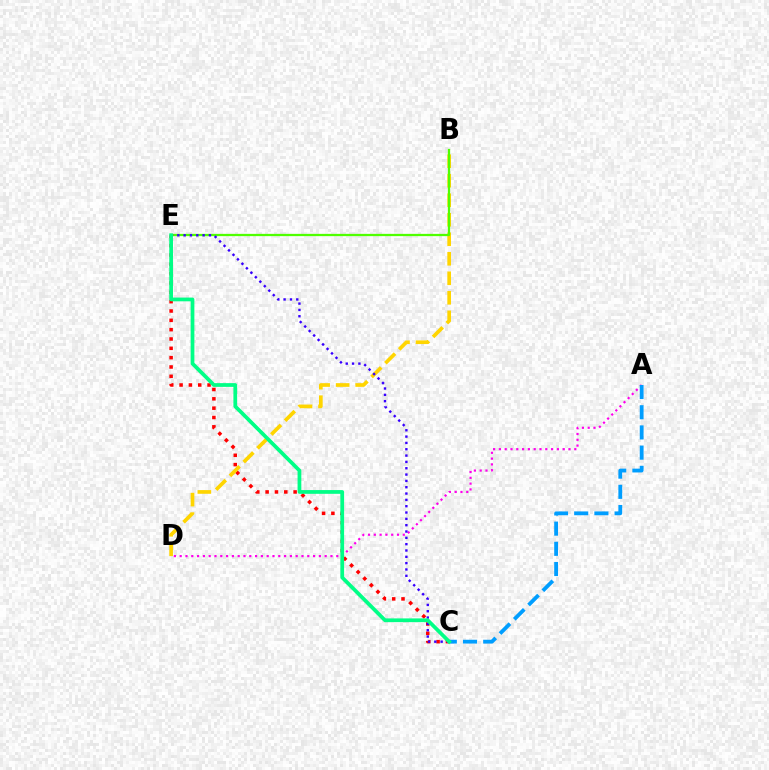{('C', 'E'): [{'color': '#ff0000', 'line_style': 'dotted', 'thickness': 2.53}, {'color': '#3700ff', 'line_style': 'dotted', 'thickness': 1.72}, {'color': '#00ff86', 'line_style': 'solid', 'thickness': 2.69}], ('A', 'D'): [{'color': '#ff00ed', 'line_style': 'dotted', 'thickness': 1.58}], ('A', 'C'): [{'color': '#009eff', 'line_style': 'dashed', 'thickness': 2.74}], ('B', 'D'): [{'color': '#ffd500', 'line_style': 'dashed', 'thickness': 2.65}], ('B', 'E'): [{'color': '#4fff00', 'line_style': 'solid', 'thickness': 1.63}]}